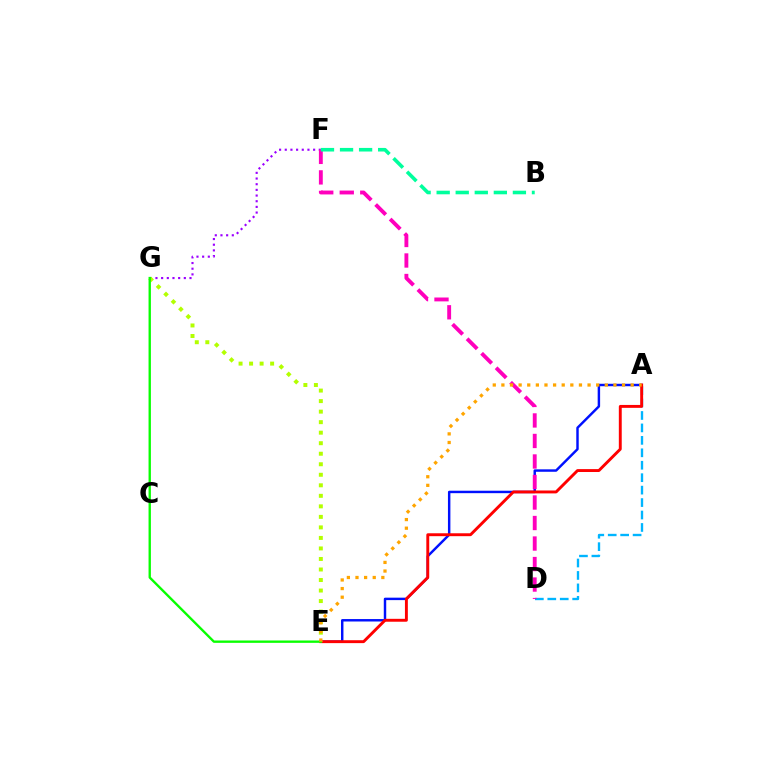{('A', 'D'): [{'color': '#00b5ff', 'line_style': 'dashed', 'thickness': 1.69}], ('A', 'E'): [{'color': '#0010ff', 'line_style': 'solid', 'thickness': 1.76}, {'color': '#ff0000', 'line_style': 'solid', 'thickness': 2.09}, {'color': '#ffa500', 'line_style': 'dotted', 'thickness': 2.34}], ('F', 'G'): [{'color': '#9b00ff', 'line_style': 'dotted', 'thickness': 1.54}], ('E', 'G'): [{'color': '#b3ff00', 'line_style': 'dotted', 'thickness': 2.86}, {'color': '#08ff00', 'line_style': 'solid', 'thickness': 1.69}], ('D', 'F'): [{'color': '#ff00bd', 'line_style': 'dashed', 'thickness': 2.79}], ('B', 'F'): [{'color': '#00ff9d', 'line_style': 'dashed', 'thickness': 2.59}]}